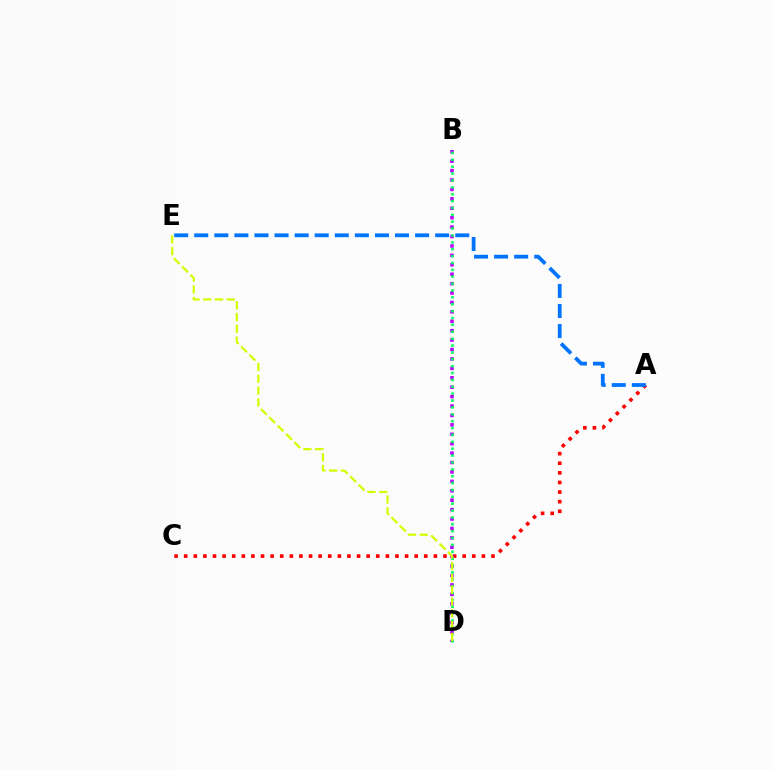{('A', 'C'): [{'color': '#ff0000', 'line_style': 'dotted', 'thickness': 2.61}], ('B', 'D'): [{'color': '#b900ff', 'line_style': 'dotted', 'thickness': 2.56}, {'color': '#00ff5c', 'line_style': 'dotted', 'thickness': 1.87}], ('A', 'E'): [{'color': '#0074ff', 'line_style': 'dashed', 'thickness': 2.73}], ('D', 'E'): [{'color': '#d1ff00', 'line_style': 'dashed', 'thickness': 1.6}]}